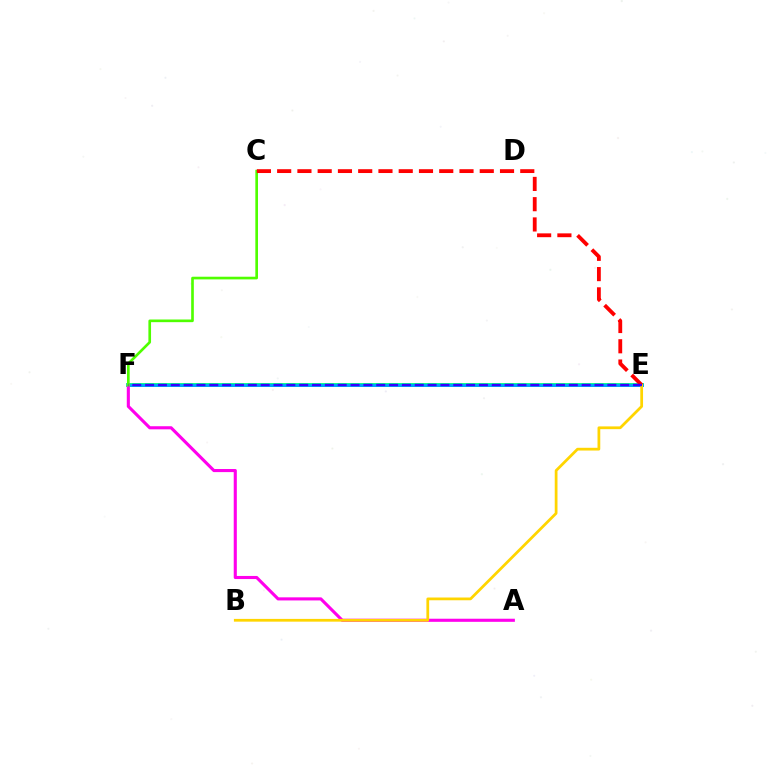{('E', 'F'): [{'color': '#00ff86', 'line_style': 'solid', 'thickness': 2.8}, {'color': '#009eff', 'line_style': 'solid', 'thickness': 2.04}, {'color': '#3700ff', 'line_style': 'dashed', 'thickness': 1.74}], ('A', 'F'): [{'color': '#ff00ed', 'line_style': 'solid', 'thickness': 2.23}], ('C', 'F'): [{'color': '#4fff00', 'line_style': 'solid', 'thickness': 1.91}], ('B', 'E'): [{'color': '#ffd500', 'line_style': 'solid', 'thickness': 1.98}], ('C', 'E'): [{'color': '#ff0000', 'line_style': 'dashed', 'thickness': 2.75}]}